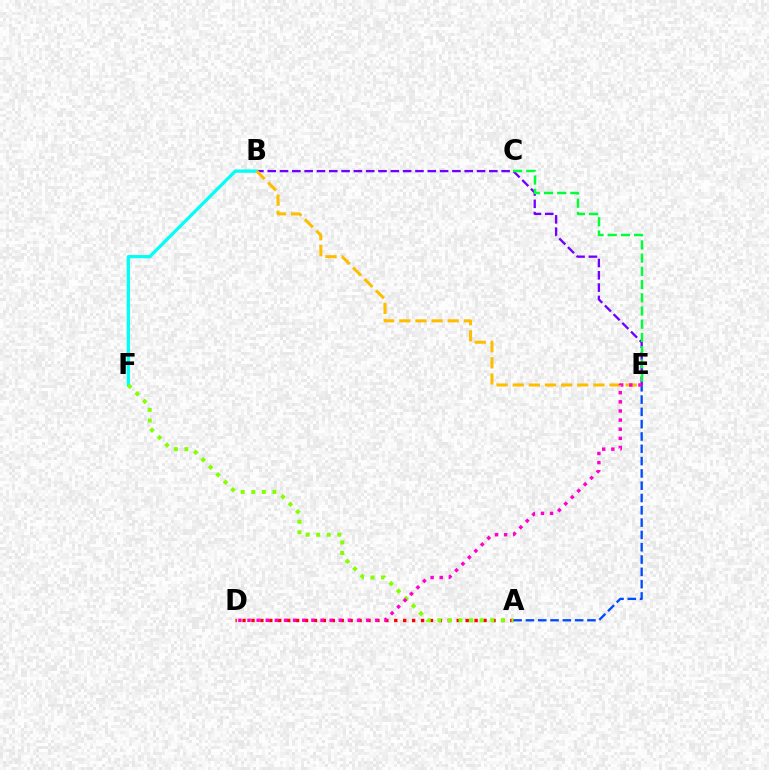{('A', 'D'): [{'color': '#ff0000', 'line_style': 'dotted', 'thickness': 2.43}], ('B', 'E'): [{'color': '#7200ff', 'line_style': 'dashed', 'thickness': 1.67}, {'color': '#ffbd00', 'line_style': 'dashed', 'thickness': 2.19}], ('C', 'E'): [{'color': '#00ff39', 'line_style': 'dashed', 'thickness': 1.8}], ('A', 'E'): [{'color': '#004bff', 'line_style': 'dashed', 'thickness': 1.67}], ('B', 'F'): [{'color': '#00fff6', 'line_style': 'solid', 'thickness': 2.35}], ('A', 'F'): [{'color': '#84ff00', 'line_style': 'dotted', 'thickness': 2.87}], ('D', 'E'): [{'color': '#ff00cf', 'line_style': 'dotted', 'thickness': 2.48}]}